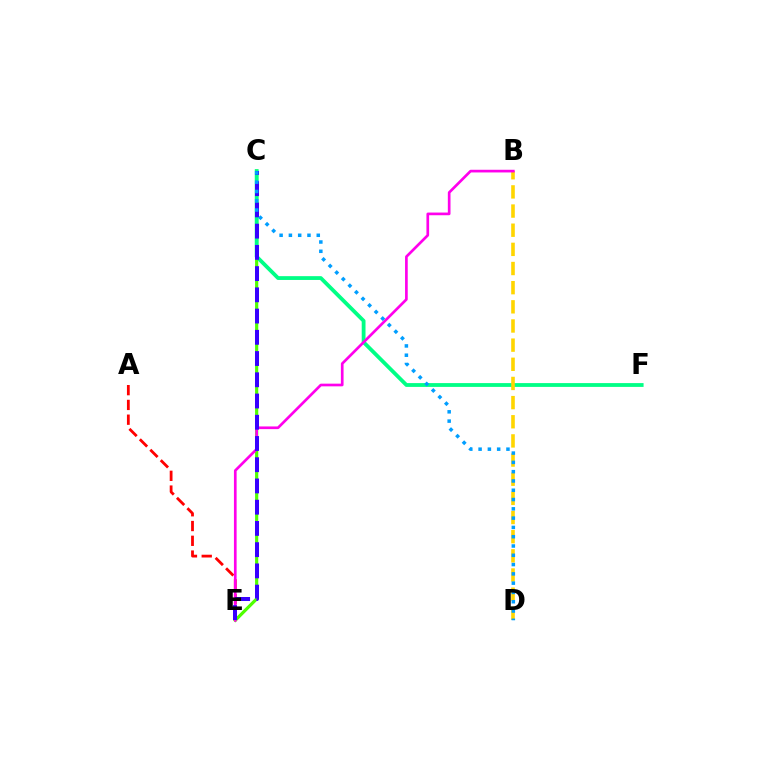{('A', 'E'): [{'color': '#ff0000', 'line_style': 'dashed', 'thickness': 2.01}], ('C', 'E'): [{'color': '#4fff00', 'line_style': 'solid', 'thickness': 2.29}, {'color': '#3700ff', 'line_style': 'dashed', 'thickness': 2.88}], ('C', 'F'): [{'color': '#00ff86', 'line_style': 'solid', 'thickness': 2.74}], ('B', 'D'): [{'color': '#ffd500', 'line_style': 'dashed', 'thickness': 2.6}], ('B', 'E'): [{'color': '#ff00ed', 'line_style': 'solid', 'thickness': 1.93}], ('C', 'D'): [{'color': '#009eff', 'line_style': 'dotted', 'thickness': 2.52}]}